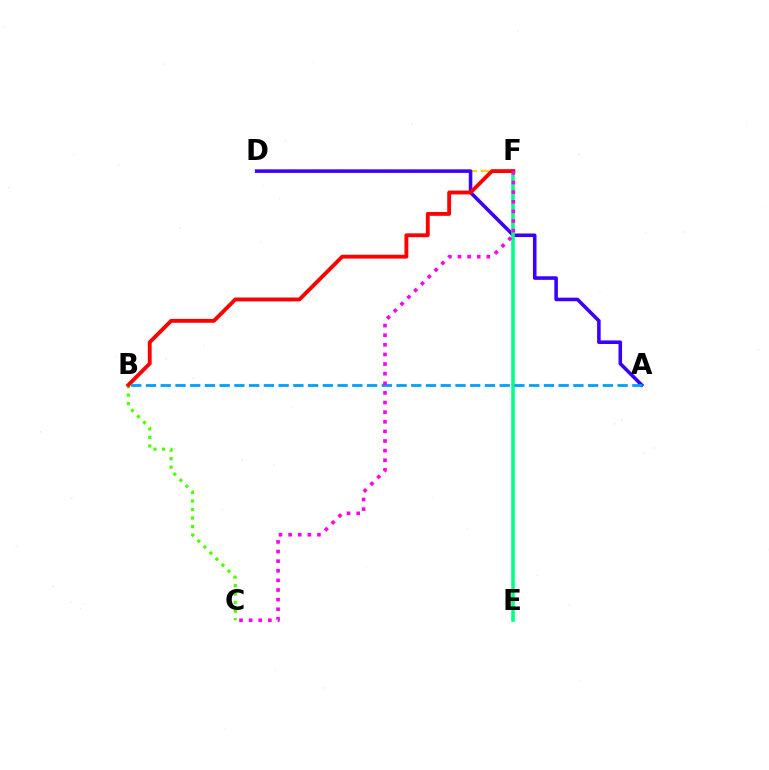{('D', 'F'): [{'color': '#ffd500', 'line_style': 'dashed', 'thickness': 1.63}], ('A', 'D'): [{'color': '#3700ff', 'line_style': 'solid', 'thickness': 2.56}], ('B', 'C'): [{'color': '#4fff00', 'line_style': 'dotted', 'thickness': 2.32}], ('E', 'F'): [{'color': '#00ff86', 'line_style': 'solid', 'thickness': 2.55}], ('B', 'F'): [{'color': '#ff0000', 'line_style': 'solid', 'thickness': 2.78}], ('A', 'B'): [{'color': '#009eff', 'line_style': 'dashed', 'thickness': 2.0}], ('C', 'F'): [{'color': '#ff00ed', 'line_style': 'dotted', 'thickness': 2.61}]}